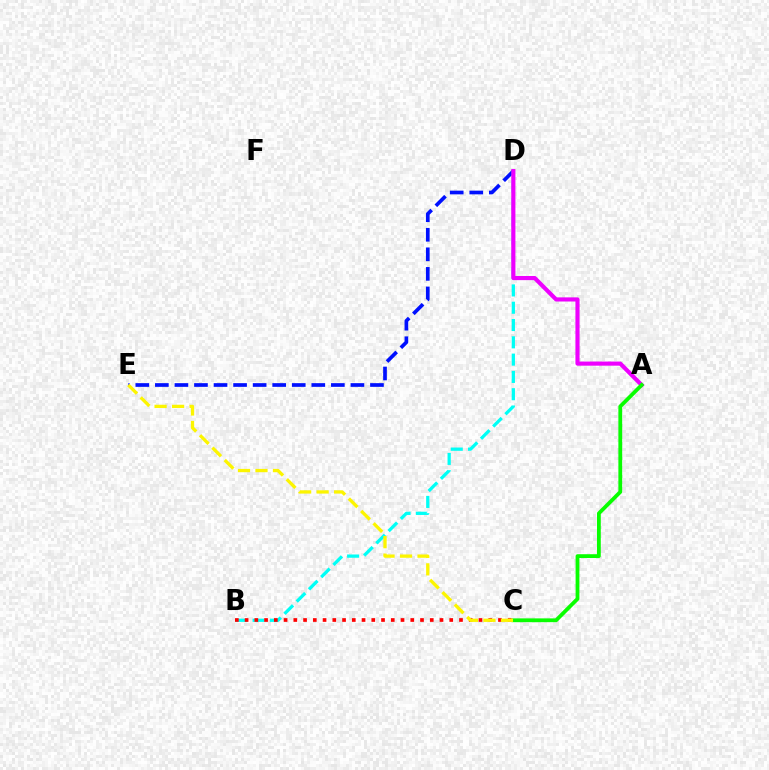{('D', 'E'): [{'color': '#0010ff', 'line_style': 'dashed', 'thickness': 2.66}], ('B', 'D'): [{'color': '#00fff6', 'line_style': 'dashed', 'thickness': 2.35}], ('B', 'C'): [{'color': '#ff0000', 'line_style': 'dotted', 'thickness': 2.65}], ('A', 'D'): [{'color': '#ee00ff', 'line_style': 'solid', 'thickness': 2.98}], ('A', 'C'): [{'color': '#08ff00', 'line_style': 'solid', 'thickness': 2.73}], ('C', 'E'): [{'color': '#fcf500', 'line_style': 'dashed', 'thickness': 2.38}]}